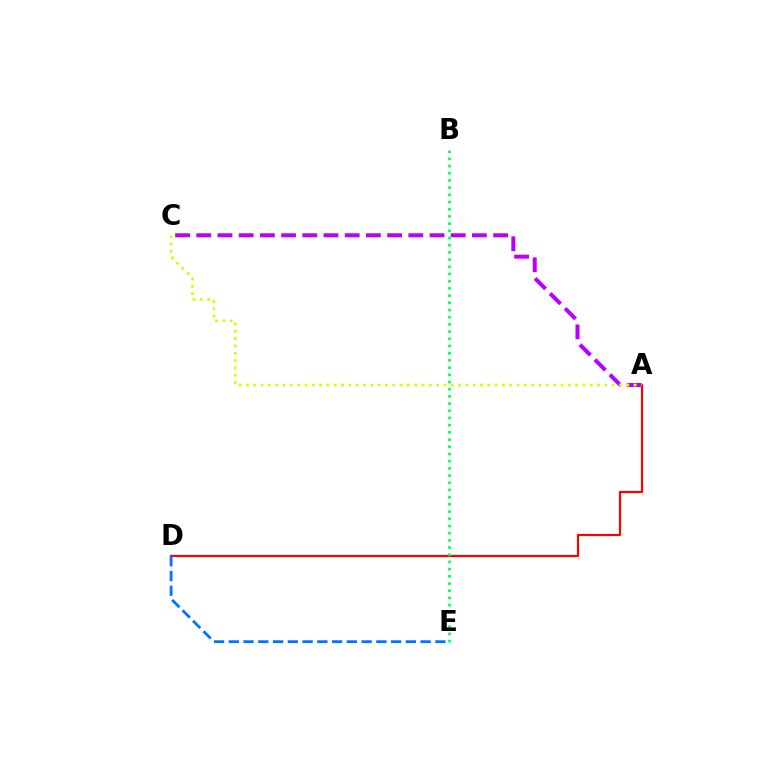{('A', 'C'): [{'color': '#b900ff', 'line_style': 'dashed', 'thickness': 2.88}, {'color': '#d1ff00', 'line_style': 'dotted', 'thickness': 1.99}], ('A', 'D'): [{'color': '#ff0000', 'line_style': 'solid', 'thickness': 1.56}], ('B', 'E'): [{'color': '#00ff5c', 'line_style': 'dotted', 'thickness': 1.96}], ('D', 'E'): [{'color': '#0074ff', 'line_style': 'dashed', 'thickness': 2.0}]}